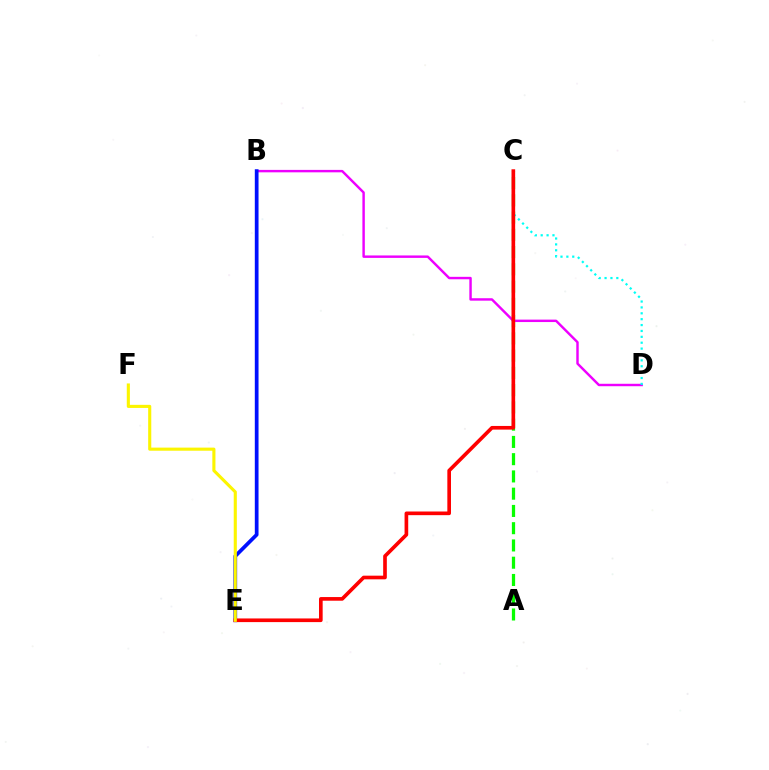{('A', 'C'): [{'color': '#08ff00', 'line_style': 'dashed', 'thickness': 2.34}], ('B', 'D'): [{'color': '#ee00ff', 'line_style': 'solid', 'thickness': 1.75}], ('C', 'D'): [{'color': '#00fff6', 'line_style': 'dotted', 'thickness': 1.6}], ('B', 'E'): [{'color': '#0010ff', 'line_style': 'solid', 'thickness': 2.68}], ('C', 'E'): [{'color': '#ff0000', 'line_style': 'solid', 'thickness': 2.63}], ('E', 'F'): [{'color': '#fcf500', 'line_style': 'solid', 'thickness': 2.23}]}